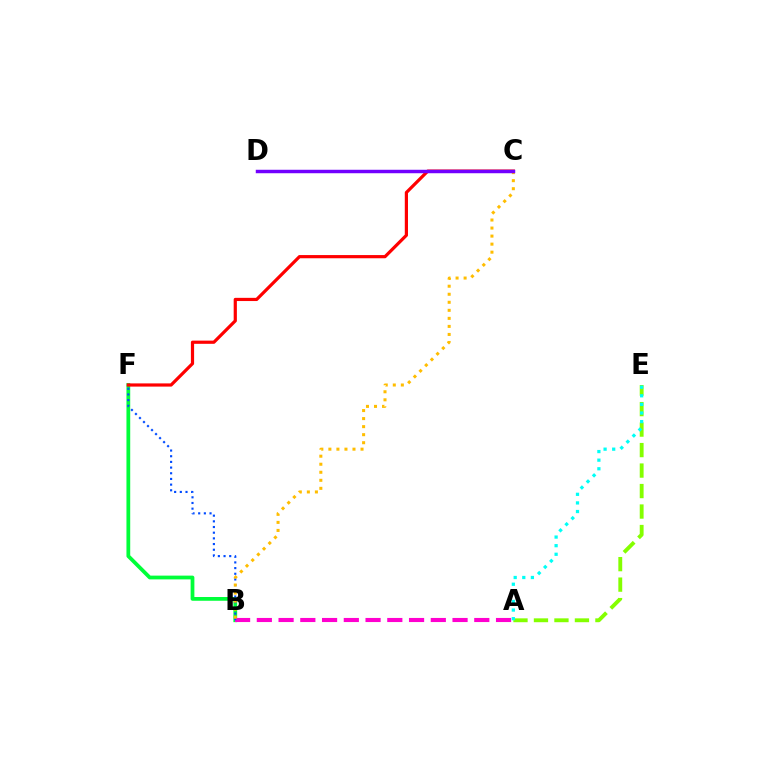{('B', 'F'): [{'color': '#00ff39', 'line_style': 'solid', 'thickness': 2.71}, {'color': '#004bff', 'line_style': 'dotted', 'thickness': 1.54}], ('A', 'B'): [{'color': '#ff00cf', 'line_style': 'dashed', 'thickness': 2.95}], ('A', 'E'): [{'color': '#84ff00', 'line_style': 'dashed', 'thickness': 2.78}, {'color': '#00fff6', 'line_style': 'dotted', 'thickness': 2.34}], ('B', 'C'): [{'color': '#ffbd00', 'line_style': 'dotted', 'thickness': 2.18}], ('C', 'F'): [{'color': '#ff0000', 'line_style': 'solid', 'thickness': 2.3}], ('C', 'D'): [{'color': '#7200ff', 'line_style': 'solid', 'thickness': 2.49}]}